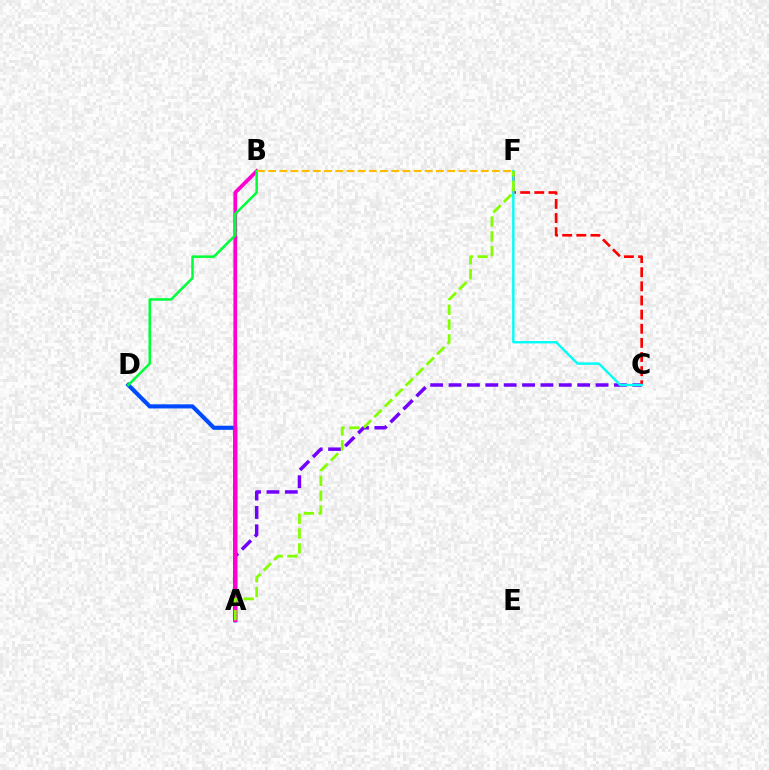{('A', 'D'): [{'color': '#004bff', 'line_style': 'solid', 'thickness': 2.97}], ('A', 'C'): [{'color': '#7200ff', 'line_style': 'dashed', 'thickness': 2.5}], ('A', 'B'): [{'color': '#ff00cf', 'line_style': 'solid', 'thickness': 2.7}], ('B', 'D'): [{'color': '#00ff39', 'line_style': 'solid', 'thickness': 1.8}], ('C', 'F'): [{'color': '#ff0000', 'line_style': 'dashed', 'thickness': 1.92}, {'color': '#00fff6', 'line_style': 'solid', 'thickness': 1.73}], ('A', 'F'): [{'color': '#84ff00', 'line_style': 'dashed', 'thickness': 2.01}], ('B', 'F'): [{'color': '#ffbd00', 'line_style': 'dashed', 'thickness': 1.52}]}